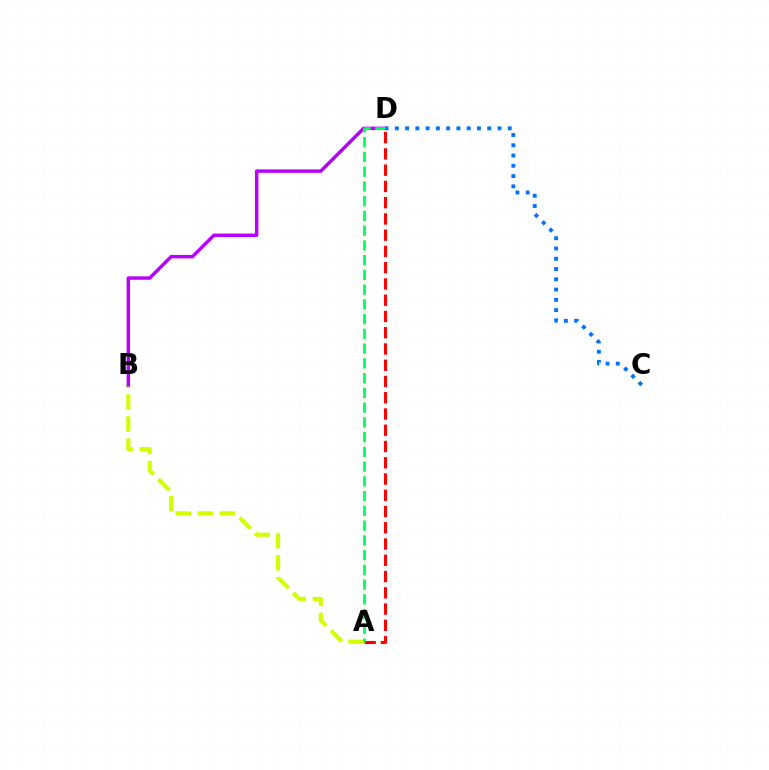{('A', 'B'): [{'color': '#d1ff00', 'line_style': 'dashed', 'thickness': 2.98}], ('B', 'D'): [{'color': '#b900ff', 'line_style': 'solid', 'thickness': 2.48}], ('C', 'D'): [{'color': '#0074ff', 'line_style': 'dotted', 'thickness': 2.79}], ('A', 'D'): [{'color': '#ff0000', 'line_style': 'dashed', 'thickness': 2.21}, {'color': '#00ff5c', 'line_style': 'dashed', 'thickness': 2.0}]}